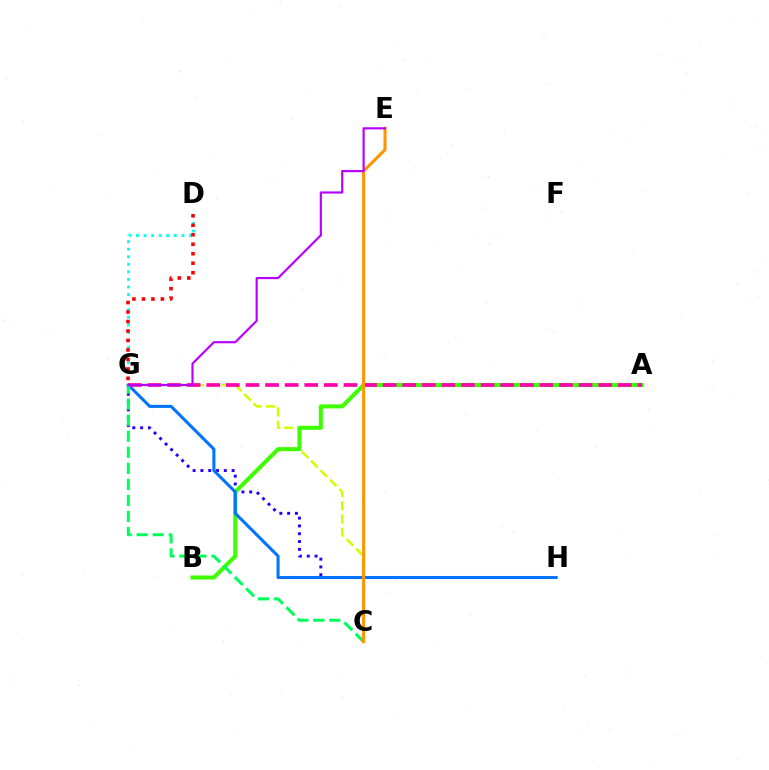{('C', 'G'): [{'color': '#d1ff00', 'line_style': 'dashed', 'thickness': 1.81}, {'color': '#00ff5c', 'line_style': 'dashed', 'thickness': 2.18}], ('G', 'H'): [{'color': '#2500ff', 'line_style': 'dotted', 'thickness': 2.12}, {'color': '#0074ff', 'line_style': 'solid', 'thickness': 2.2}], ('A', 'B'): [{'color': '#3dff00', 'line_style': 'solid', 'thickness': 2.91}], ('A', 'G'): [{'color': '#ff00ac', 'line_style': 'dashed', 'thickness': 2.66}], ('D', 'G'): [{'color': '#00fff6', 'line_style': 'dotted', 'thickness': 2.05}, {'color': '#ff0000', 'line_style': 'dotted', 'thickness': 2.58}], ('C', 'E'): [{'color': '#ff9400', 'line_style': 'solid', 'thickness': 2.2}], ('E', 'G'): [{'color': '#b900ff', 'line_style': 'solid', 'thickness': 1.56}]}